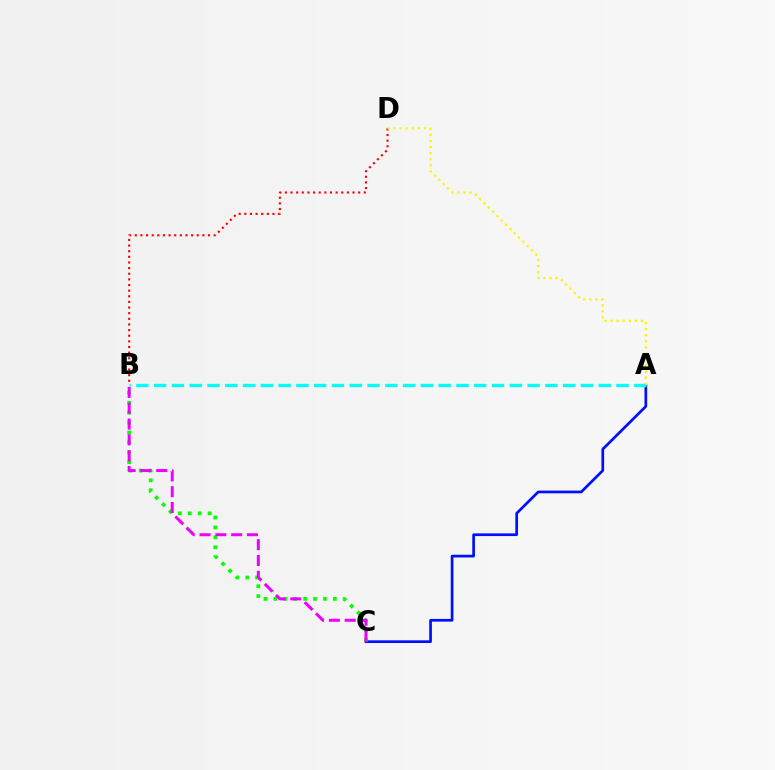{('A', 'C'): [{'color': '#0010ff', 'line_style': 'solid', 'thickness': 1.95}], ('B', 'D'): [{'color': '#ff0000', 'line_style': 'dotted', 'thickness': 1.53}], ('B', 'C'): [{'color': '#08ff00', 'line_style': 'dotted', 'thickness': 2.69}, {'color': '#ee00ff', 'line_style': 'dashed', 'thickness': 2.15}], ('A', 'B'): [{'color': '#00fff6', 'line_style': 'dashed', 'thickness': 2.42}], ('A', 'D'): [{'color': '#fcf500', 'line_style': 'dotted', 'thickness': 1.65}]}